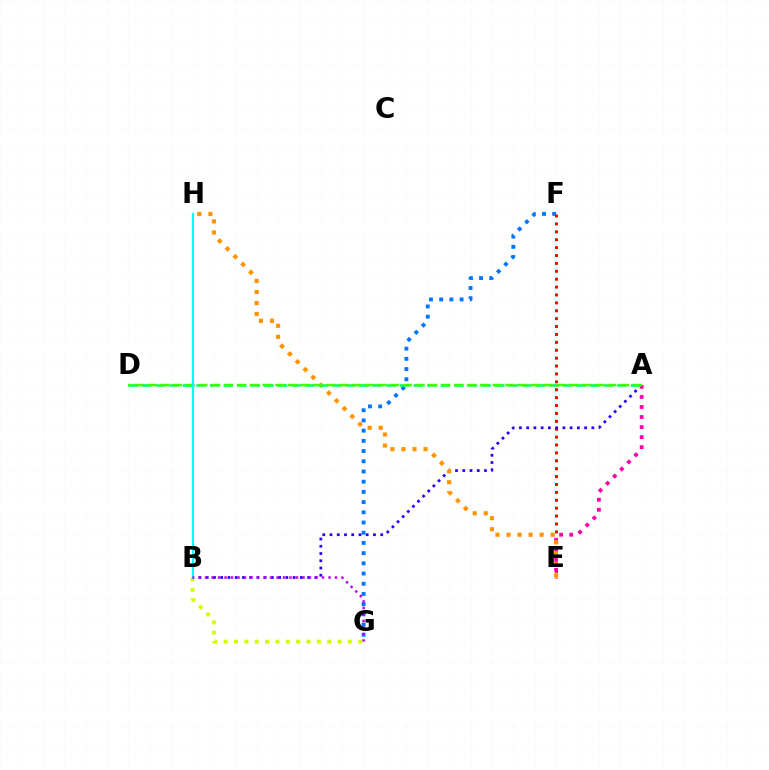{('B', 'G'): [{'color': '#d1ff00', 'line_style': 'dotted', 'thickness': 2.81}, {'color': '#b900ff', 'line_style': 'dotted', 'thickness': 1.77}], ('F', 'G'): [{'color': '#0074ff', 'line_style': 'dotted', 'thickness': 2.77}], ('E', 'F'): [{'color': '#ff0000', 'line_style': 'dotted', 'thickness': 2.15}], ('A', 'B'): [{'color': '#2500ff', 'line_style': 'dotted', 'thickness': 1.97}], ('A', 'E'): [{'color': '#ff00ac', 'line_style': 'dotted', 'thickness': 2.73}], ('E', 'H'): [{'color': '#ff9400', 'line_style': 'dotted', 'thickness': 3.0}], ('A', 'D'): [{'color': '#00ff5c', 'line_style': 'dashed', 'thickness': 1.84}, {'color': '#3dff00', 'line_style': 'dashed', 'thickness': 1.74}], ('B', 'H'): [{'color': '#00fff6', 'line_style': 'solid', 'thickness': 1.59}]}